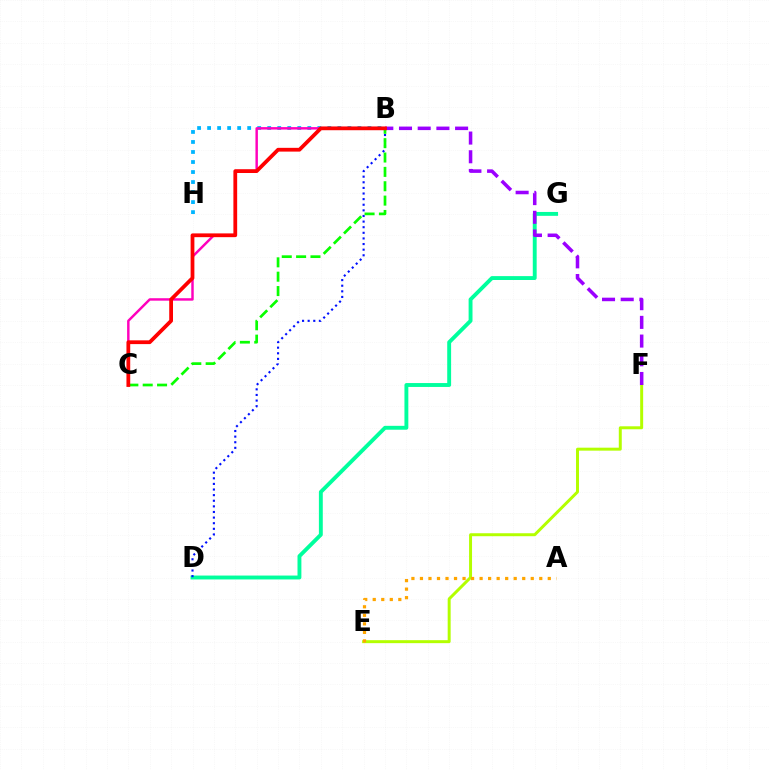{('D', 'G'): [{'color': '#00ff9d', 'line_style': 'solid', 'thickness': 2.8}], ('B', 'H'): [{'color': '#00b5ff', 'line_style': 'dotted', 'thickness': 2.72}], ('E', 'F'): [{'color': '#b3ff00', 'line_style': 'solid', 'thickness': 2.14}], ('B', 'D'): [{'color': '#0010ff', 'line_style': 'dotted', 'thickness': 1.53}], ('B', 'F'): [{'color': '#9b00ff', 'line_style': 'dashed', 'thickness': 2.54}], ('B', 'C'): [{'color': '#ff00bd', 'line_style': 'solid', 'thickness': 1.77}, {'color': '#08ff00', 'line_style': 'dashed', 'thickness': 1.95}, {'color': '#ff0000', 'line_style': 'solid', 'thickness': 2.71}], ('A', 'E'): [{'color': '#ffa500', 'line_style': 'dotted', 'thickness': 2.32}]}